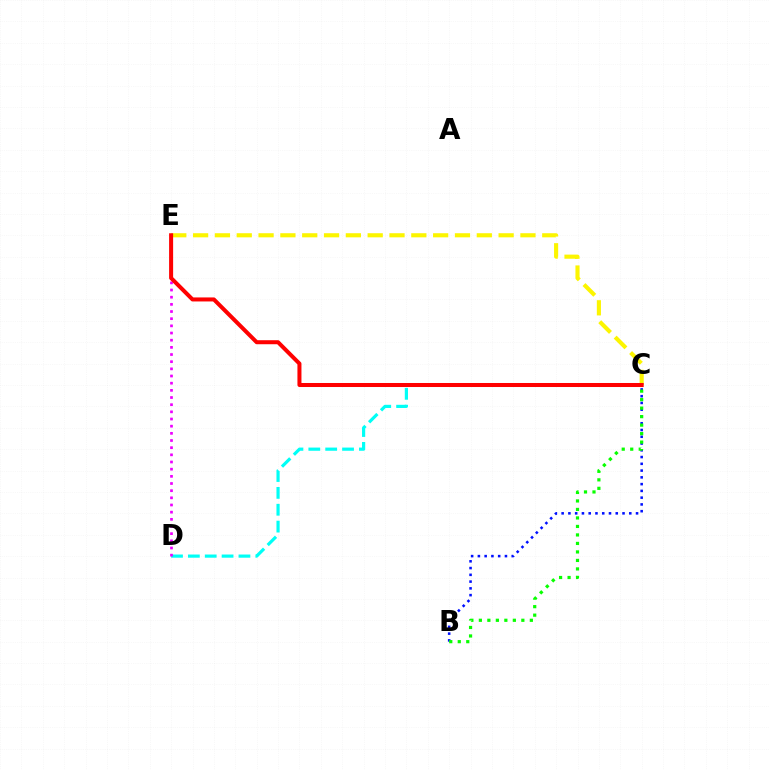{('C', 'D'): [{'color': '#00fff6', 'line_style': 'dashed', 'thickness': 2.29}], ('D', 'E'): [{'color': '#ee00ff', 'line_style': 'dotted', 'thickness': 1.95}], ('B', 'C'): [{'color': '#0010ff', 'line_style': 'dotted', 'thickness': 1.84}, {'color': '#08ff00', 'line_style': 'dotted', 'thickness': 2.31}], ('C', 'E'): [{'color': '#fcf500', 'line_style': 'dashed', 'thickness': 2.96}, {'color': '#ff0000', 'line_style': 'solid', 'thickness': 2.9}]}